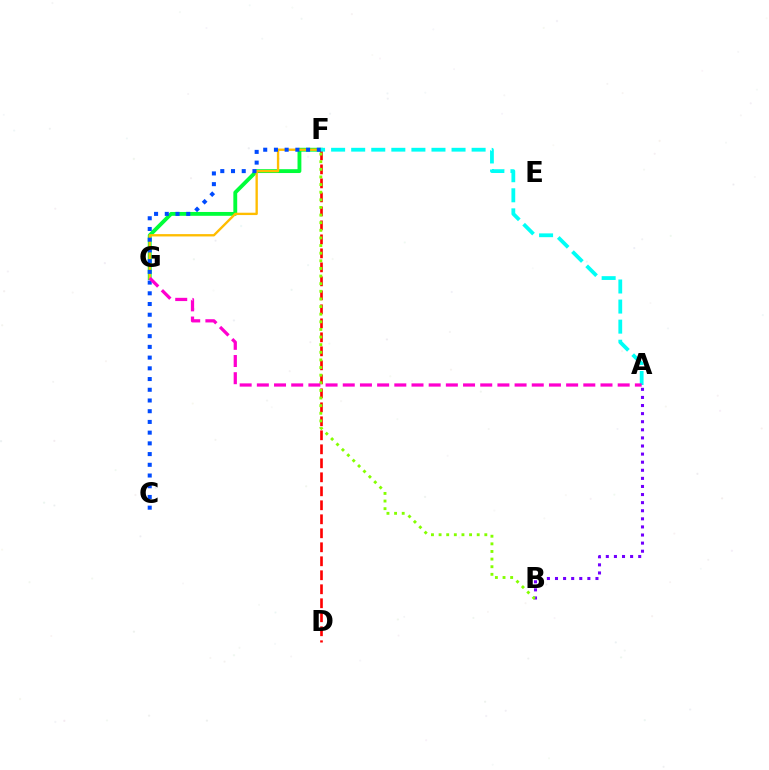{('F', 'G'): [{'color': '#00ff39', 'line_style': 'solid', 'thickness': 2.77}, {'color': '#ffbd00', 'line_style': 'solid', 'thickness': 1.69}], ('A', 'B'): [{'color': '#7200ff', 'line_style': 'dotted', 'thickness': 2.2}], ('D', 'F'): [{'color': '#ff0000', 'line_style': 'dashed', 'thickness': 1.9}], ('B', 'F'): [{'color': '#84ff00', 'line_style': 'dotted', 'thickness': 2.07}], ('C', 'F'): [{'color': '#004bff', 'line_style': 'dotted', 'thickness': 2.91}], ('A', 'F'): [{'color': '#00fff6', 'line_style': 'dashed', 'thickness': 2.73}], ('A', 'G'): [{'color': '#ff00cf', 'line_style': 'dashed', 'thickness': 2.33}]}